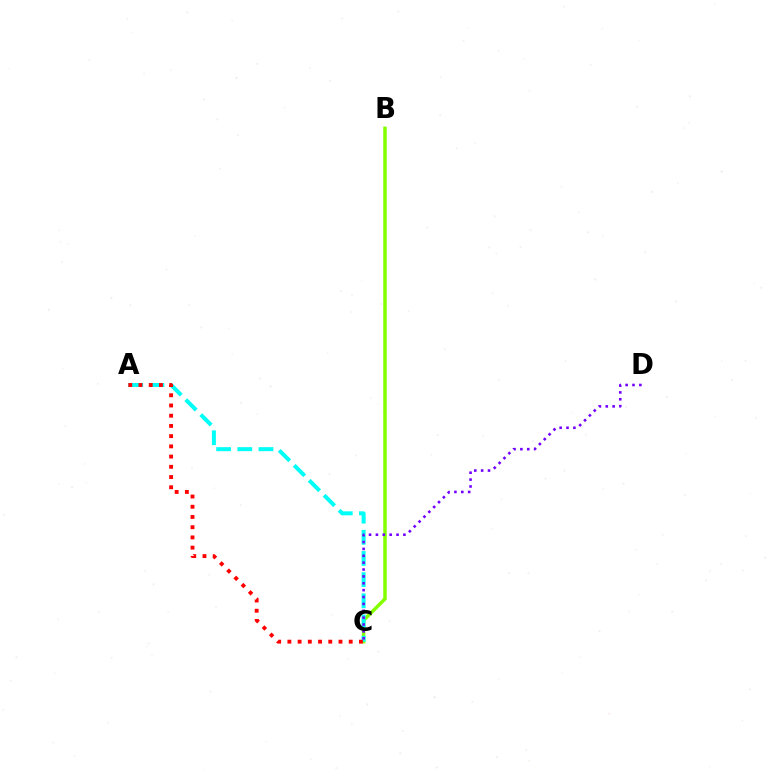{('B', 'C'): [{'color': '#84ff00', 'line_style': 'solid', 'thickness': 2.51}], ('A', 'C'): [{'color': '#00fff6', 'line_style': 'dashed', 'thickness': 2.88}, {'color': '#ff0000', 'line_style': 'dotted', 'thickness': 2.78}], ('C', 'D'): [{'color': '#7200ff', 'line_style': 'dotted', 'thickness': 1.87}]}